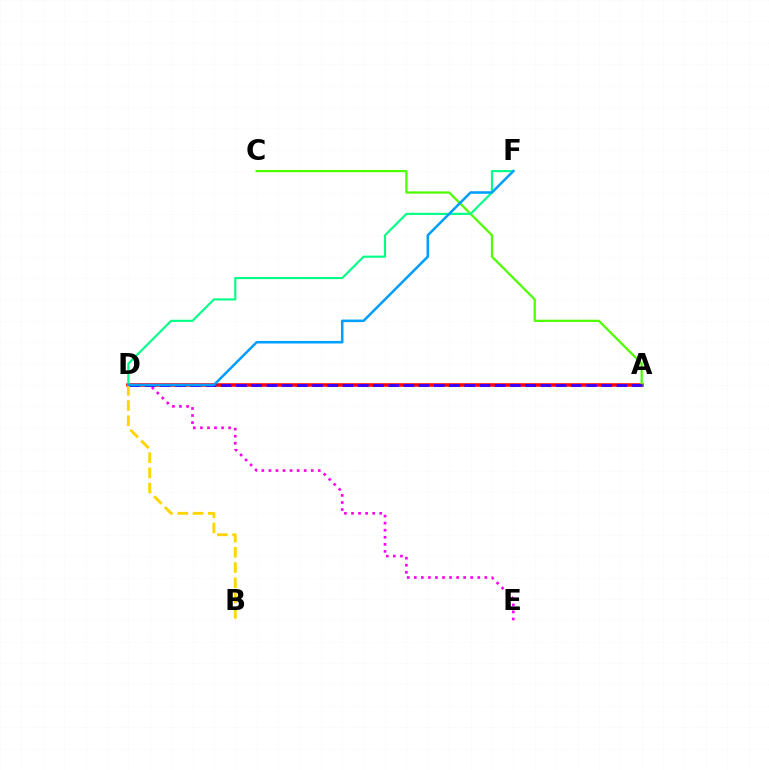{('D', 'E'): [{'color': '#ff00ed', 'line_style': 'dotted', 'thickness': 1.92}], ('A', 'D'): [{'color': '#ff0000', 'line_style': 'solid', 'thickness': 2.54}, {'color': '#3700ff', 'line_style': 'dashed', 'thickness': 2.07}], ('A', 'C'): [{'color': '#4fff00', 'line_style': 'solid', 'thickness': 1.61}], ('D', 'F'): [{'color': '#00ff86', 'line_style': 'solid', 'thickness': 1.53}, {'color': '#009eff', 'line_style': 'solid', 'thickness': 1.83}], ('B', 'D'): [{'color': '#ffd500', 'line_style': 'dashed', 'thickness': 2.07}]}